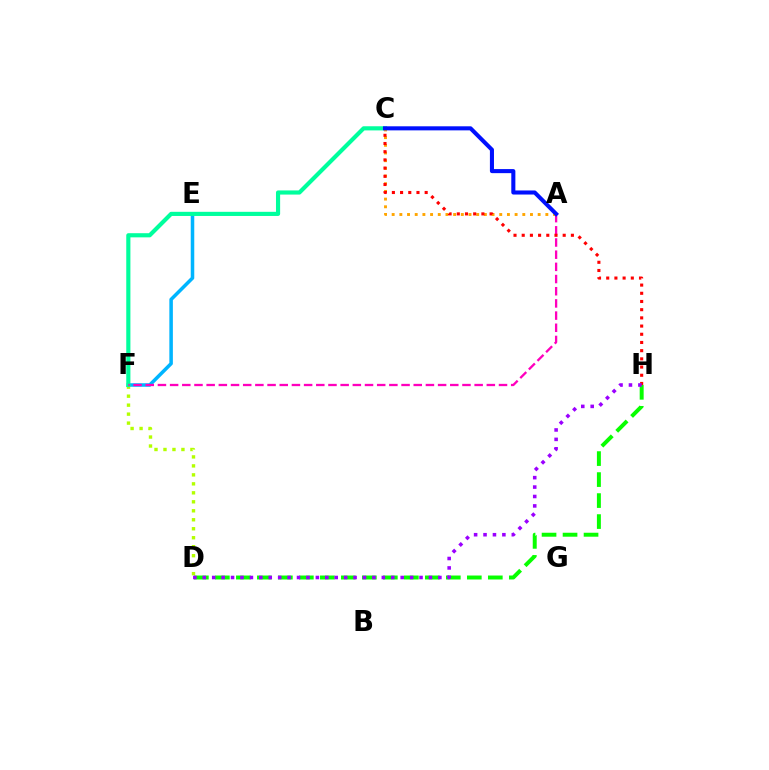{('E', 'F'): [{'color': '#00b5ff', 'line_style': 'solid', 'thickness': 2.54}], ('D', 'F'): [{'color': '#b3ff00', 'line_style': 'dotted', 'thickness': 2.44}], ('C', 'F'): [{'color': '#00ff9d', 'line_style': 'solid', 'thickness': 2.99}], ('A', 'F'): [{'color': '#ff00bd', 'line_style': 'dashed', 'thickness': 1.65}], ('D', 'H'): [{'color': '#08ff00', 'line_style': 'dashed', 'thickness': 2.85}, {'color': '#9b00ff', 'line_style': 'dotted', 'thickness': 2.56}], ('A', 'C'): [{'color': '#ffa500', 'line_style': 'dotted', 'thickness': 2.09}, {'color': '#0010ff', 'line_style': 'solid', 'thickness': 2.93}], ('C', 'H'): [{'color': '#ff0000', 'line_style': 'dotted', 'thickness': 2.23}]}